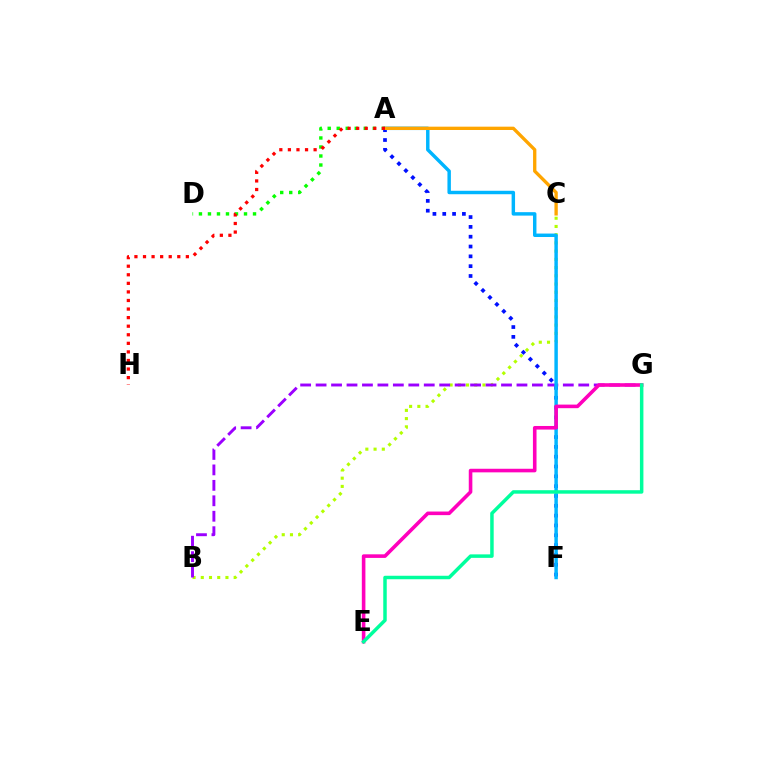{('B', 'C'): [{'color': '#b3ff00', 'line_style': 'dotted', 'thickness': 2.23}], ('A', 'D'): [{'color': '#08ff00', 'line_style': 'dotted', 'thickness': 2.45}], ('A', 'F'): [{'color': '#0010ff', 'line_style': 'dotted', 'thickness': 2.67}, {'color': '#00b5ff', 'line_style': 'solid', 'thickness': 2.48}], ('B', 'G'): [{'color': '#9b00ff', 'line_style': 'dashed', 'thickness': 2.1}], ('E', 'G'): [{'color': '#ff00bd', 'line_style': 'solid', 'thickness': 2.59}, {'color': '#00ff9d', 'line_style': 'solid', 'thickness': 2.51}], ('A', 'C'): [{'color': '#ffa500', 'line_style': 'solid', 'thickness': 2.39}], ('A', 'H'): [{'color': '#ff0000', 'line_style': 'dotted', 'thickness': 2.33}]}